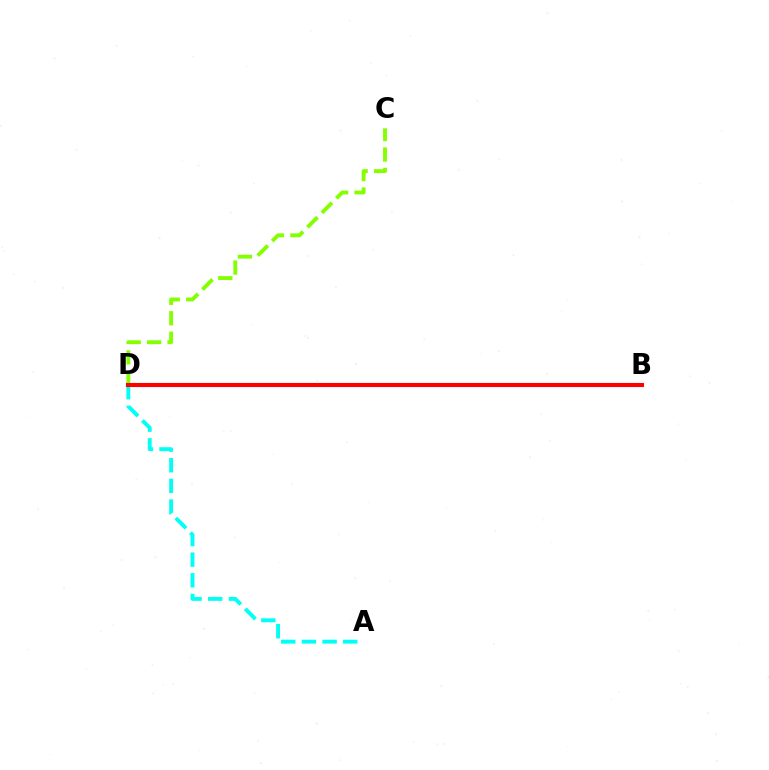{('A', 'D'): [{'color': '#00fff6', 'line_style': 'dashed', 'thickness': 2.81}], ('C', 'D'): [{'color': '#84ff00', 'line_style': 'dashed', 'thickness': 2.78}], ('B', 'D'): [{'color': '#7200ff', 'line_style': 'dotted', 'thickness': 1.83}, {'color': '#ff0000', 'line_style': 'solid', 'thickness': 2.94}]}